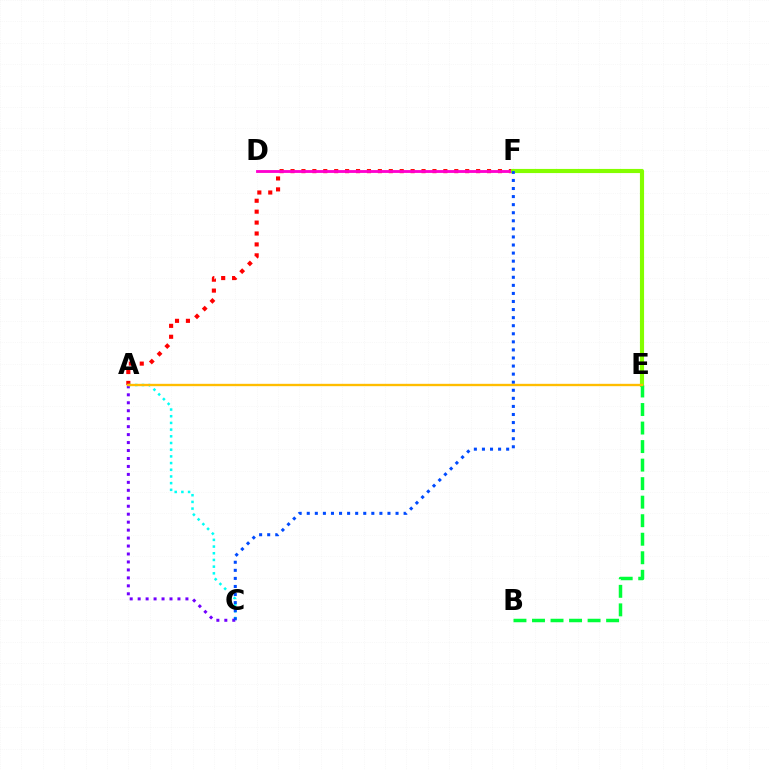{('A', 'F'): [{'color': '#ff0000', 'line_style': 'dotted', 'thickness': 2.97}], ('D', 'F'): [{'color': '#ff00cf', 'line_style': 'solid', 'thickness': 2.04}], ('A', 'C'): [{'color': '#7200ff', 'line_style': 'dotted', 'thickness': 2.16}, {'color': '#00fff6', 'line_style': 'dotted', 'thickness': 1.82}], ('E', 'F'): [{'color': '#84ff00', 'line_style': 'solid', 'thickness': 2.98}], ('B', 'E'): [{'color': '#00ff39', 'line_style': 'dashed', 'thickness': 2.52}], ('C', 'F'): [{'color': '#004bff', 'line_style': 'dotted', 'thickness': 2.19}], ('A', 'E'): [{'color': '#ffbd00', 'line_style': 'solid', 'thickness': 1.7}]}